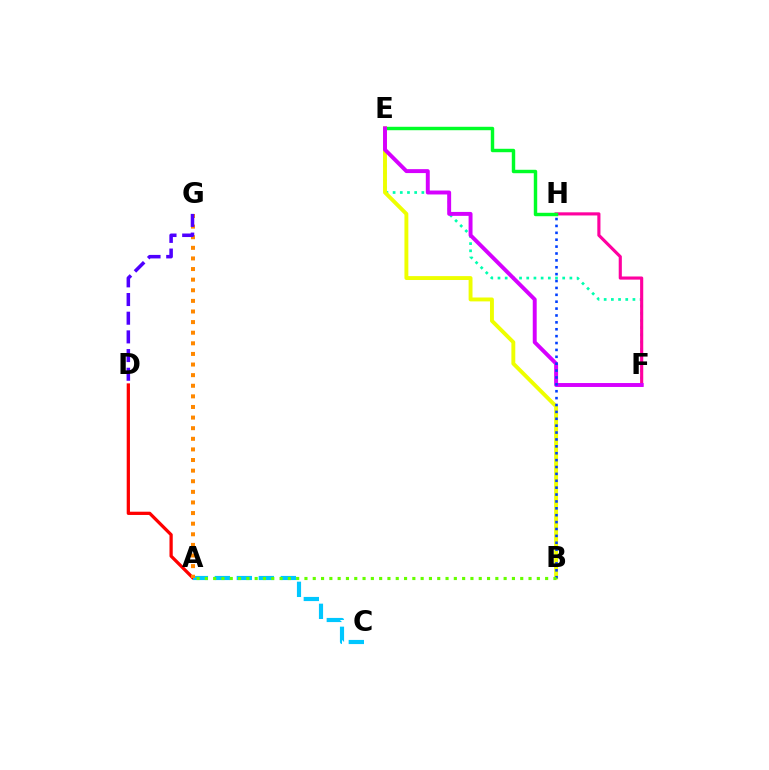{('E', 'F'): [{'color': '#00ffaf', 'line_style': 'dotted', 'thickness': 1.95}, {'color': '#d600ff', 'line_style': 'solid', 'thickness': 2.83}], ('A', 'D'): [{'color': '#ff0000', 'line_style': 'solid', 'thickness': 2.34}], ('A', 'C'): [{'color': '#00c7ff', 'line_style': 'dashed', 'thickness': 2.99}], ('F', 'H'): [{'color': '#ff00a0', 'line_style': 'solid', 'thickness': 2.26}], ('E', 'H'): [{'color': '#00ff27', 'line_style': 'solid', 'thickness': 2.47}], ('B', 'E'): [{'color': '#eeff00', 'line_style': 'solid', 'thickness': 2.81}], ('B', 'H'): [{'color': '#003fff', 'line_style': 'dotted', 'thickness': 1.87}], ('A', 'G'): [{'color': '#ff8800', 'line_style': 'dotted', 'thickness': 2.88}], ('D', 'G'): [{'color': '#4f00ff', 'line_style': 'dashed', 'thickness': 2.54}], ('A', 'B'): [{'color': '#66ff00', 'line_style': 'dotted', 'thickness': 2.25}]}